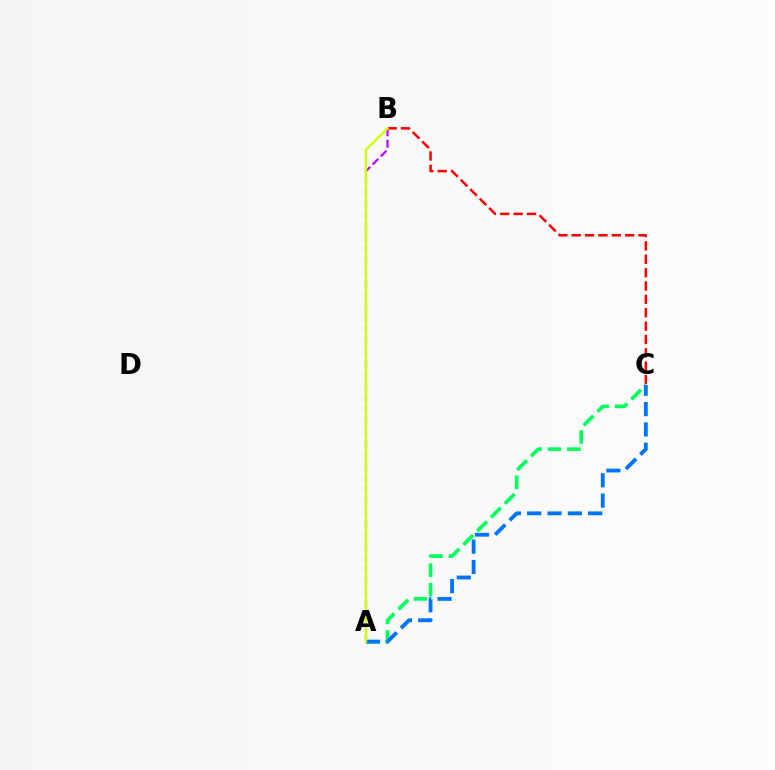{('A', 'C'): [{'color': '#00ff5c', 'line_style': 'dashed', 'thickness': 2.64}, {'color': '#0074ff', 'line_style': 'dashed', 'thickness': 2.76}], ('A', 'B'): [{'color': '#b900ff', 'line_style': 'dashed', 'thickness': 1.56}, {'color': '#d1ff00', 'line_style': 'solid', 'thickness': 1.71}], ('B', 'C'): [{'color': '#ff0000', 'line_style': 'dashed', 'thickness': 1.82}]}